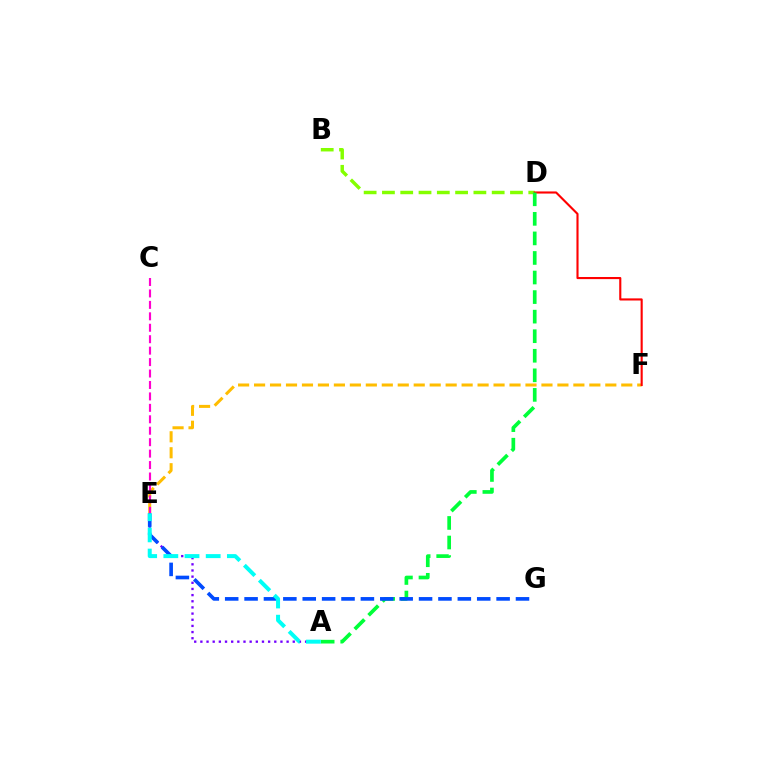{('B', 'D'): [{'color': '#84ff00', 'line_style': 'dashed', 'thickness': 2.48}], ('A', 'E'): [{'color': '#7200ff', 'line_style': 'dotted', 'thickness': 1.67}, {'color': '#00fff6', 'line_style': 'dashed', 'thickness': 2.88}], ('E', 'F'): [{'color': '#ffbd00', 'line_style': 'dashed', 'thickness': 2.17}], ('D', 'F'): [{'color': '#ff0000', 'line_style': 'solid', 'thickness': 1.53}], ('A', 'D'): [{'color': '#00ff39', 'line_style': 'dashed', 'thickness': 2.66}], ('E', 'G'): [{'color': '#004bff', 'line_style': 'dashed', 'thickness': 2.63}], ('C', 'E'): [{'color': '#ff00cf', 'line_style': 'dashed', 'thickness': 1.55}]}